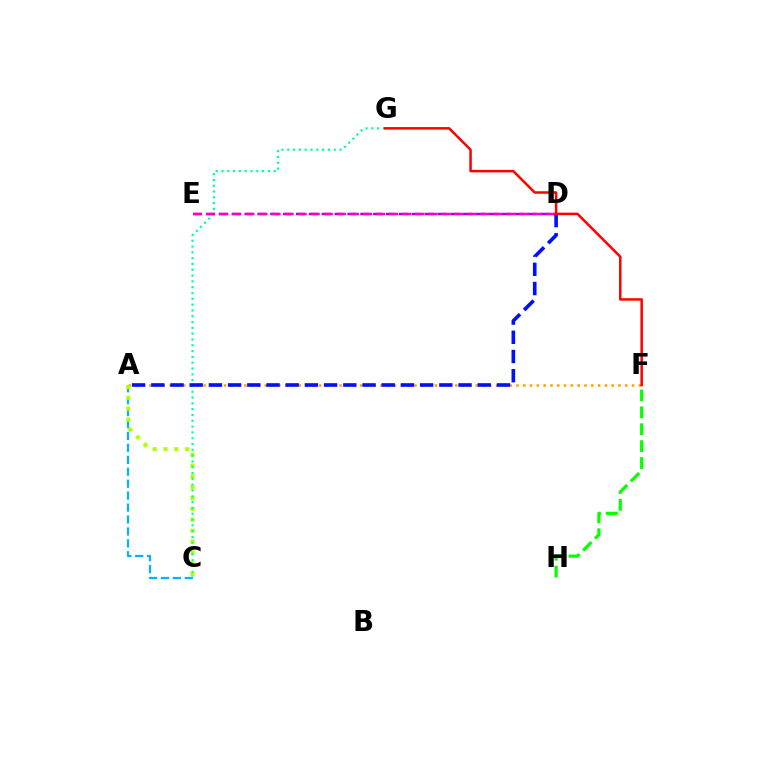{('A', 'F'): [{'color': '#ffa500', 'line_style': 'dotted', 'thickness': 1.85}], ('A', 'C'): [{'color': '#00b5ff', 'line_style': 'dashed', 'thickness': 1.62}, {'color': '#b3ff00', 'line_style': 'dotted', 'thickness': 2.95}], ('D', 'E'): [{'color': '#9b00ff', 'line_style': 'dashed', 'thickness': 1.75}, {'color': '#ff00bd', 'line_style': 'dashed', 'thickness': 1.78}], ('C', 'G'): [{'color': '#00ff9d', 'line_style': 'dotted', 'thickness': 1.58}], ('A', 'D'): [{'color': '#0010ff', 'line_style': 'dashed', 'thickness': 2.61}], ('F', 'G'): [{'color': '#ff0000', 'line_style': 'solid', 'thickness': 1.8}], ('F', 'H'): [{'color': '#08ff00', 'line_style': 'dashed', 'thickness': 2.3}]}